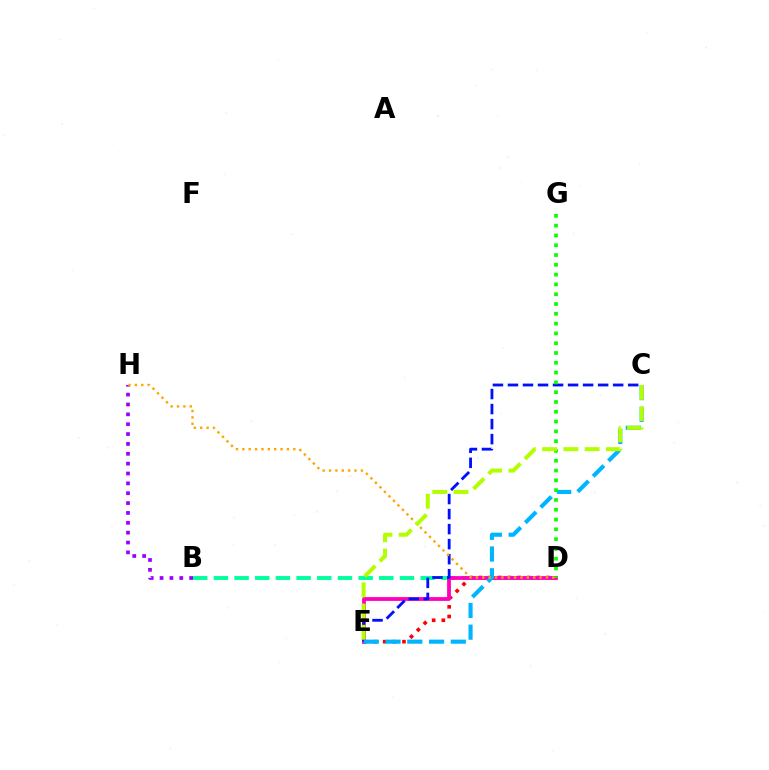{('D', 'E'): [{'color': '#ff0000', 'line_style': 'dotted', 'thickness': 2.62}, {'color': '#ff00bd', 'line_style': 'solid', 'thickness': 2.74}], ('B', 'D'): [{'color': '#00ff9d', 'line_style': 'dashed', 'thickness': 2.81}], ('B', 'H'): [{'color': '#9b00ff', 'line_style': 'dotted', 'thickness': 2.68}], ('C', 'E'): [{'color': '#0010ff', 'line_style': 'dashed', 'thickness': 2.04}, {'color': '#00b5ff', 'line_style': 'dashed', 'thickness': 2.96}, {'color': '#b3ff00', 'line_style': 'dashed', 'thickness': 2.89}], ('D', 'G'): [{'color': '#08ff00', 'line_style': 'dotted', 'thickness': 2.66}], ('D', 'H'): [{'color': '#ffa500', 'line_style': 'dotted', 'thickness': 1.73}]}